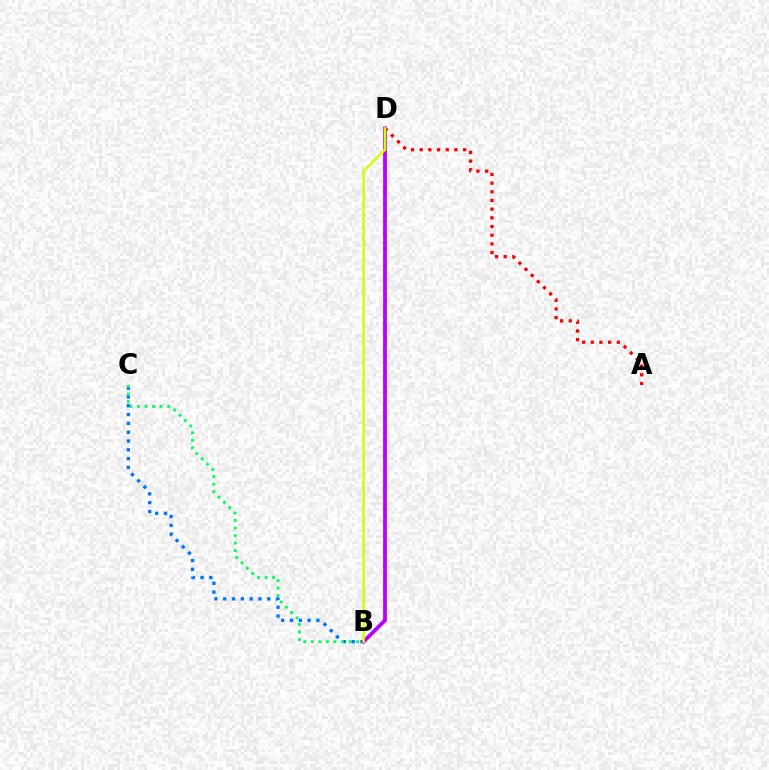{('B', 'C'): [{'color': '#0074ff', 'line_style': 'dotted', 'thickness': 2.4}, {'color': '#00ff5c', 'line_style': 'dotted', 'thickness': 2.05}], ('B', 'D'): [{'color': '#b900ff', 'line_style': 'solid', 'thickness': 2.73}, {'color': '#d1ff00', 'line_style': 'solid', 'thickness': 1.79}], ('A', 'D'): [{'color': '#ff0000', 'line_style': 'dotted', 'thickness': 2.36}]}